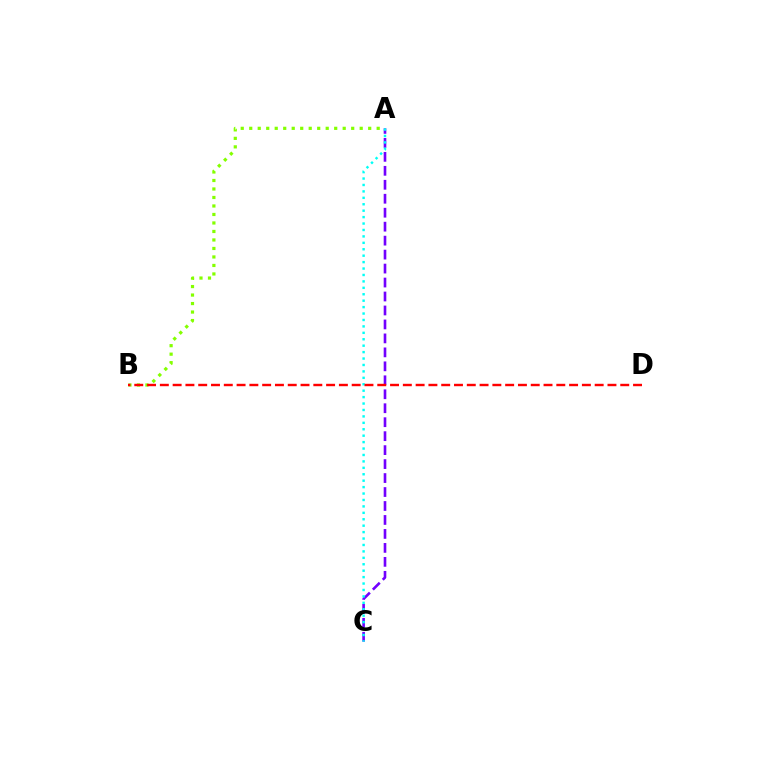{('A', 'B'): [{'color': '#84ff00', 'line_style': 'dotted', 'thickness': 2.31}], ('A', 'C'): [{'color': '#7200ff', 'line_style': 'dashed', 'thickness': 1.9}, {'color': '#00fff6', 'line_style': 'dotted', 'thickness': 1.75}], ('B', 'D'): [{'color': '#ff0000', 'line_style': 'dashed', 'thickness': 1.74}]}